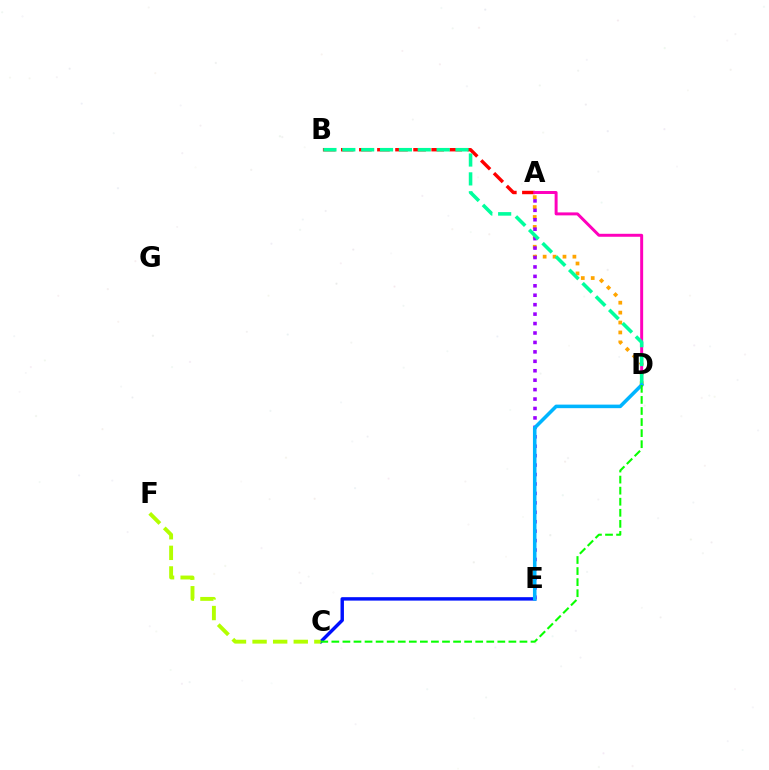{('C', 'E'): [{'color': '#0010ff', 'line_style': 'solid', 'thickness': 2.47}], ('C', 'F'): [{'color': '#b3ff00', 'line_style': 'dashed', 'thickness': 2.8}], ('A', 'B'): [{'color': '#ff0000', 'line_style': 'dashed', 'thickness': 2.46}], ('A', 'D'): [{'color': '#ffa500', 'line_style': 'dotted', 'thickness': 2.7}, {'color': '#ff00bd', 'line_style': 'solid', 'thickness': 2.14}], ('A', 'E'): [{'color': '#9b00ff', 'line_style': 'dotted', 'thickness': 2.56}], ('B', 'D'): [{'color': '#00ff9d', 'line_style': 'dashed', 'thickness': 2.56}], ('D', 'E'): [{'color': '#00b5ff', 'line_style': 'solid', 'thickness': 2.56}], ('C', 'D'): [{'color': '#08ff00', 'line_style': 'dashed', 'thickness': 1.5}]}